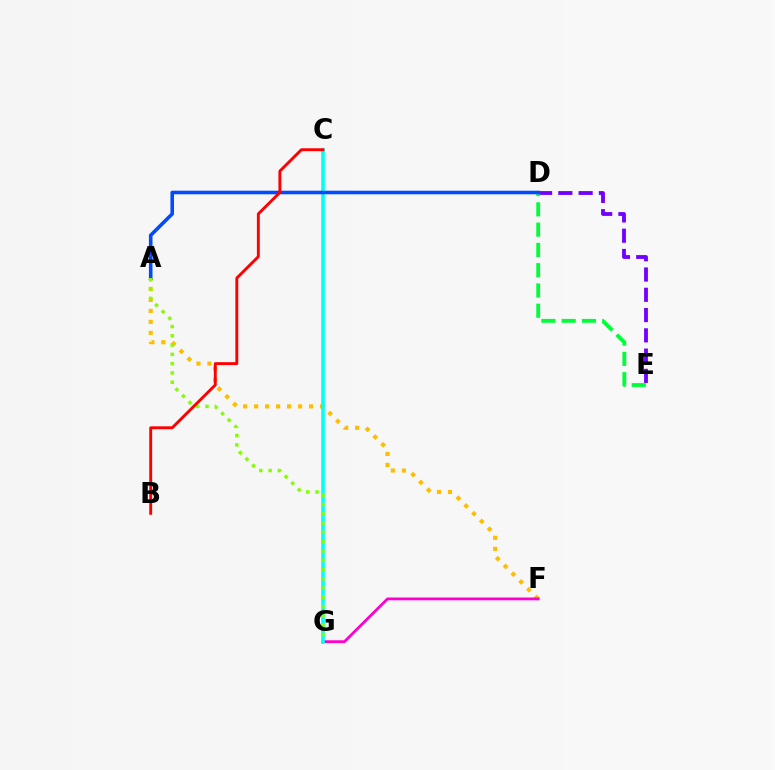{('A', 'F'): [{'color': '#ffbd00', 'line_style': 'dotted', 'thickness': 2.98}], ('D', 'E'): [{'color': '#7200ff', 'line_style': 'dashed', 'thickness': 2.75}, {'color': '#00ff39', 'line_style': 'dashed', 'thickness': 2.76}], ('F', 'G'): [{'color': '#ff00cf', 'line_style': 'solid', 'thickness': 2.02}], ('C', 'G'): [{'color': '#00fff6', 'line_style': 'solid', 'thickness': 2.57}], ('A', 'D'): [{'color': '#004bff', 'line_style': 'solid', 'thickness': 2.58}], ('A', 'G'): [{'color': '#84ff00', 'line_style': 'dotted', 'thickness': 2.52}], ('B', 'C'): [{'color': '#ff0000', 'line_style': 'solid', 'thickness': 2.09}]}